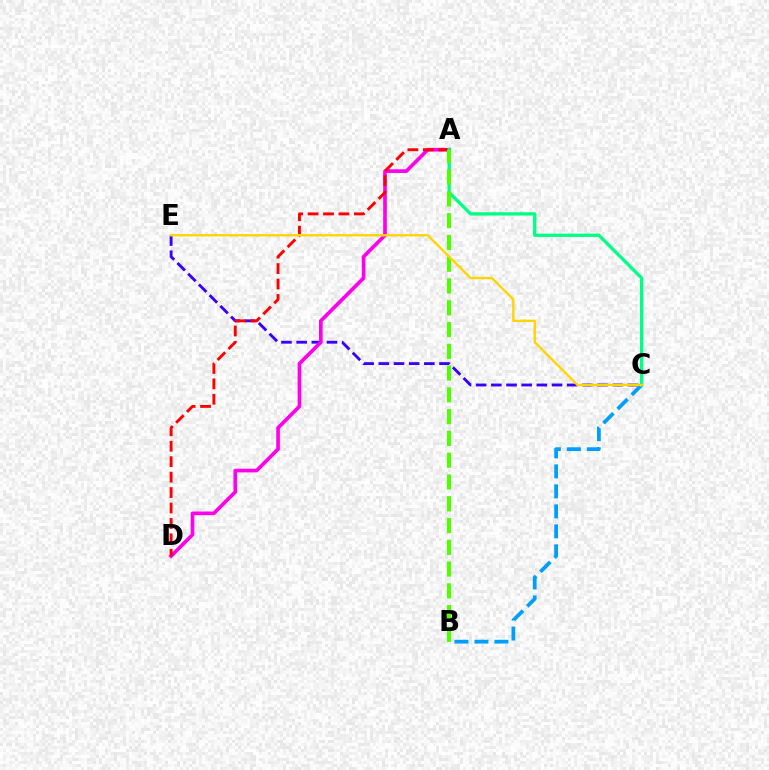{('C', 'E'): [{'color': '#3700ff', 'line_style': 'dashed', 'thickness': 2.06}, {'color': '#ffd500', 'line_style': 'solid', 'thickness': 1.7}], ('B', 'C'): [{'color': '#009eff', 'line_style': 'dashed', 'thickness': 2.72}], ('A', 'D'): [{'color': '#ff00ed', 'line_style': 'solid', 'thickness': 2.64}, {'color': '#ff0000', 'line_style': 'dashed', 'thickness': 2.1}], ('A', 'C'): [{'color': '#00ff86', 'line_style': 'solid', 'thickness': 2.38}], ('A', 'B'): [{'color': '#4fff00', 'line_style': 'dashed', 'thickness': 2.96}]}